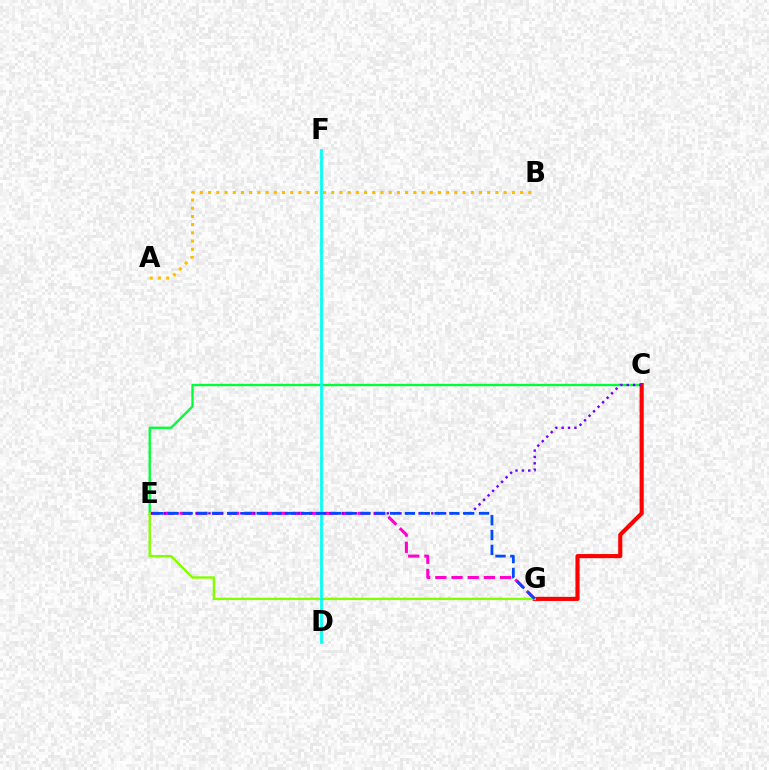{('C', 'E'): [{'color': '#00ff39', 'line_style': 'solid', 'thickness': 1.69}, {'color': '#7200ff', 'line_style': 'dotted', 'thickness': 1.73}], ('C', 'G'): [{'color': '#ff0000', 'line_style': 'solid', 'thickness': 2.97}], ('E', 'G'): [{'color': '#ff00cf', 'line_style': 'dashed', 'thickness': 2.2}, {'color': '#84ff00', 'line_style': 'solid', 'thickness': 1.72}, {'color': '#004bff', 'line_style': 'dashed', 'thickness': 2.01}], ('A', 'B'): [{'color': '#ffbd00', 'line_style': 'dotted', 'thickness': 2.23}], ('D', 'F'): [{'color': '#00fff6', 'line_style': 'solid', 'thickness': 1.96}]}